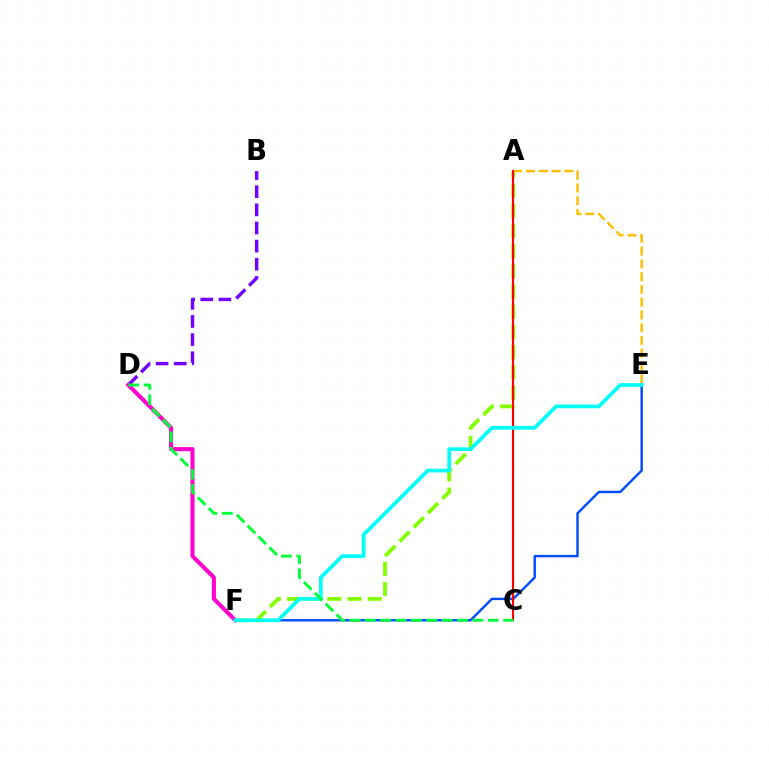{('B', 'D'): [{'color': '#7200ff', 'line_style': 'dashed', 'thickness': 2.46}], ('A', 'E'): [{'color': '#ffbd00', 'line_style': 'dashed', 'thickness': 1.73}], ('D', 'F'): [{'color': '#ff00cf', 'line_style': 'solid', 'thickness': 2.92}], ('E', 'F'): [{'color': '#004bff', 'line_style': 'solid', 'thickness': 1.73}, {'color': '#00fff6', 'line_style': 'solid', 'thickness': 2.67}], ('A', 'F'): [{'color': '#84ff00', 'line_style': 'dashed', 'thickness': 2.74}], ('A', 'C'): [{'color': '#ff0000', 'line_style': 'solid', 'thickness': 1.55}], ('C', 'D'): [{'color': '#00ff39', 'line_style': 'dashed', 'thickness': 2.09}]}